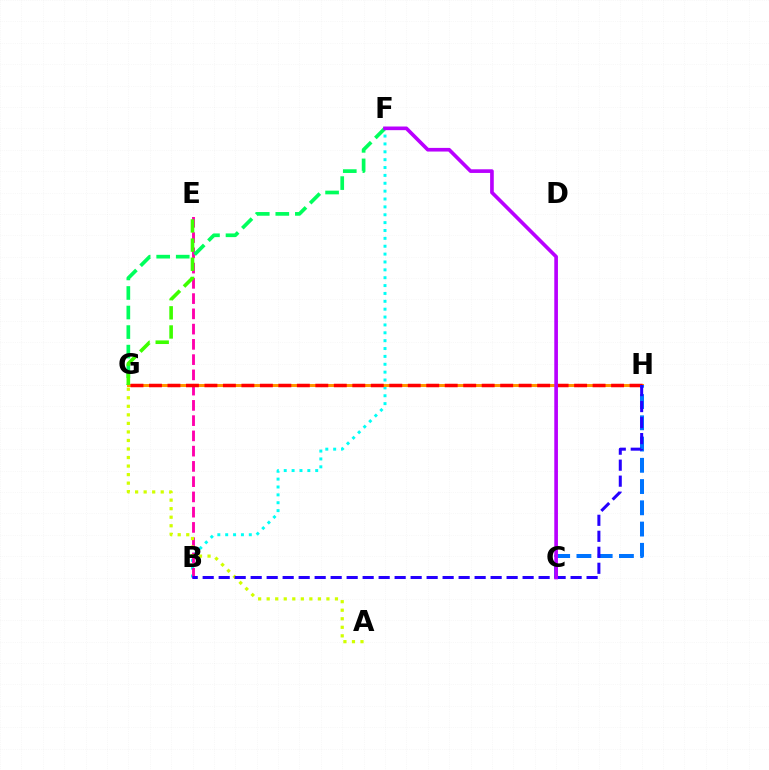{('B', 'F'): [{'color': '#00fff6', 'line_style': 'dotted', 'thickness': 2.14}], ('G', 'H'): [{'color': '#ff9400', 'line_style': 'solid', 'thickness': 2.18}, {'color': '#ff0000', 'line_style': 'dashed', 'thickness': 2.51}], ('B', 'E'): [{'color': '#ff00ac', 'line_style': 'dashed', 'thickness': 2.07}], ('F', 'G'): [{'color': '#00ff5c', 'line_style': 'dashed', 'thickness': 2.66}], ('C', 'H'): [{'color': '#0074ff', 'line_style': 'dashed', 'thickness': 2.89}], ('A', 'G'): [{'color': '#d1ff00', 'line_style': 'dotted', 'thickness': 2.32}], ('E', 'G'): [{'color': '#3dff00', 'line_style': 'dashed', 'thickness': 2.6}], ('B', 'H'): [{'color': '#2500ff', 'line_style': 'dashed', 'thickness': 2.17}], ('C', 'F'): [{'color': '#b900ff', 'line_style': 'solid', 'thickness': 2.63}]}